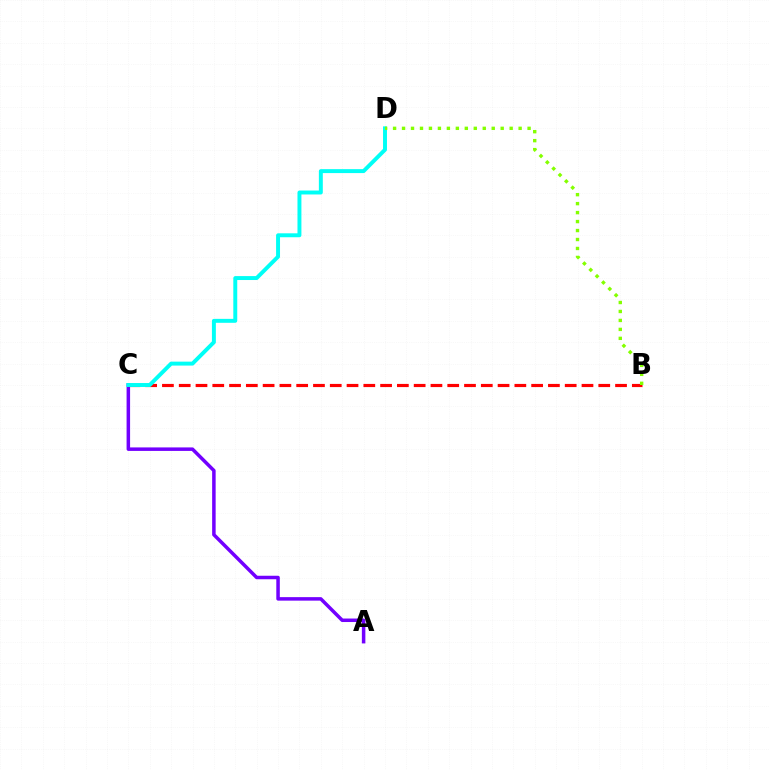{('A', 'C'): [{'color': '#7200ff', 'line_style': 'solid', 'thickness': 2.52}], ('B', 'C'): [{'color': '#ff0000', 'line_style': 'dashed', 'thickness': 2.28}], ('C', 'D'): [{'color': '#00fff6', 'line_style': 'solid', 'thickness': 2.84}], ('B', 'D'): [{'color': '#84ff00', 'line_style': 'dotted', 'thickness': 2.44}]}